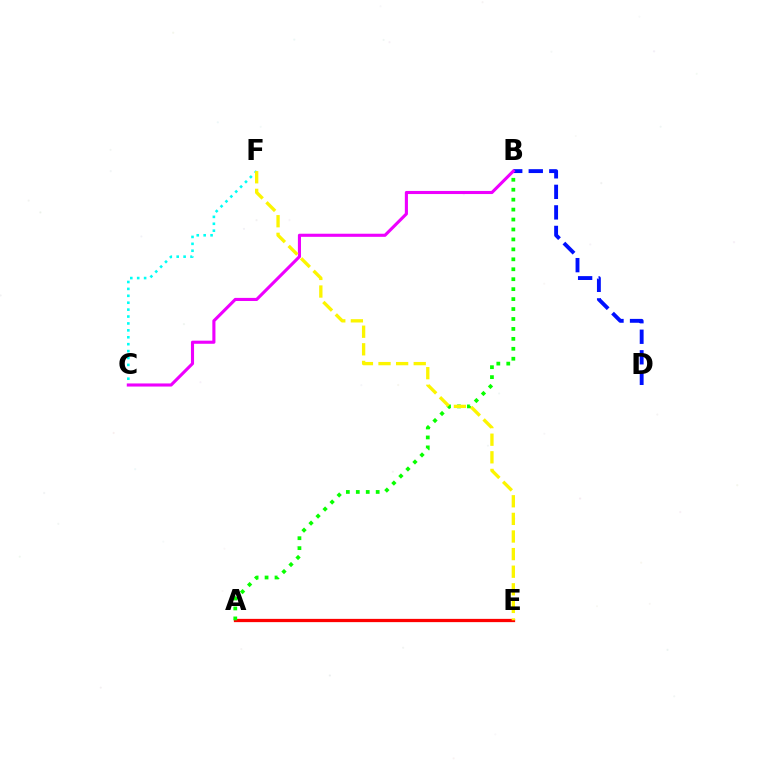{('A', 'E'): [{'color': '#ff0000', 'line_style': 'solid', 'thickness': 2.35}], ('C', 'F'): [{'color': '#00fff6', 'line_style': 'dotted', 'thickness': 1.88}], ('A', 'B'): [{'color': '#08ff00', 'line_style': 'dotted', 'thickness': 2.7}], ('B', 'D'): [{'color': '#0010ff', 'line_style': 'dashed', 'thickness': 2.79}], ('B', 'C'): [{'color': '#ee00ff', 'line_style': 'solid', 'thickness': 2.23}], ('E', 'F'): [{'color': '#fcf500', 'line_style': 'dashed', 'thickness': 2.39}]}